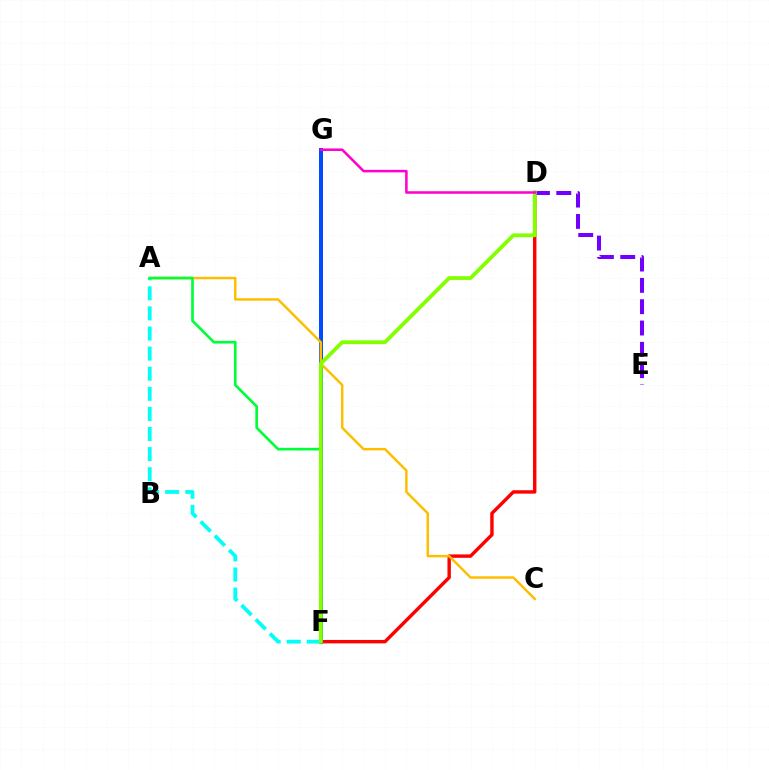{('D', 'F'): [{'color': '#ff0000', 'line_style': 'solid', 'thickness': 2.46}, {'color': '#84ff00', 'line_style': 'solid', 'thickness': 2.74}], ('D', 'E'): [{'color': '#7200ff', 'line_style': 'dashed', 'thickness': 2.9}], ('F', 'G'): [{'color': '#004bff', 'line_style': 'solid', 'thickness': 2.88}], ('A', 'C'): [{'color': '#ffbd00', 'line_style': 'solid', 'thickness': 1.77}], ('A', 'F'): [{'color': '#00fff6', 'line_style': 'dashed', 'thickness': 2.73}, {'color': '#00ff39', 'line_style': 'solid', 'thickness': 1.91}], ('D', 'G'): [{'color': '#ff00cf', 'line_style': 'solid', 'thickness': 1.82}]}